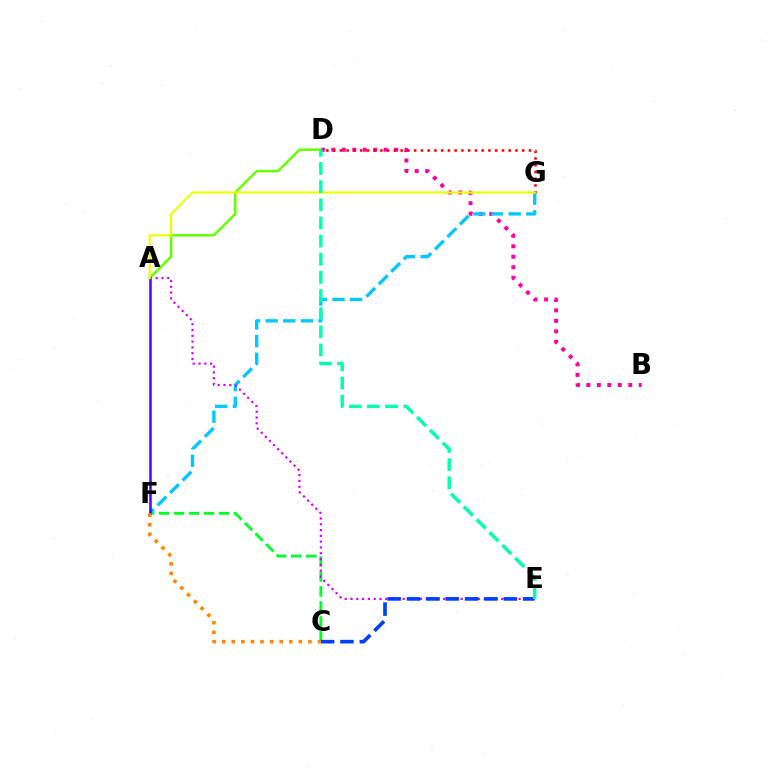{('C', 'F'): [{'color': '#00ff27', 'line_style': 'dashed', 'thickness': 2.04}, {'color': '#ff8800', 'line_style': 'dotted', 'thickness': 2.6}], ('B', 'D'): [{'color': '#ff00a0', 'line_style': 'dotted', 'thickness': 2.85}], ('A', 'D'): [{'color': '#66ff00', 'line_style': 'solid', 'thickness': 1.78}], ('D', 'G'): [{'color': '#ff0000', 'line_style': 'dotted', 'thickness': 1.83}], ('F', 'G'): [{'color': '#00c7ff', 'line_style': 'dashed', 'thickness': 2.4}], ('A', 'F'): [{'color': '#4f00ff', 'line_style': 'solid', 'thickness': 1.81}], ('A', 'E'): [{'color': '#d600ff', 'line_style': 'dotted', 'thickness': 1.57}], ('C', 'E'): [{'color': '#003fff', 'line_style': 'dashed', 'thickness': 2.63}], ('A', 'G'): [{'color': '#eeff00', 'line_style': 'solid', 'thickness': 1.58}], ('D', 'E'): [{'color': '#00ffaf', 'line_style': 'dashed', 'thickness': 2.47}]}